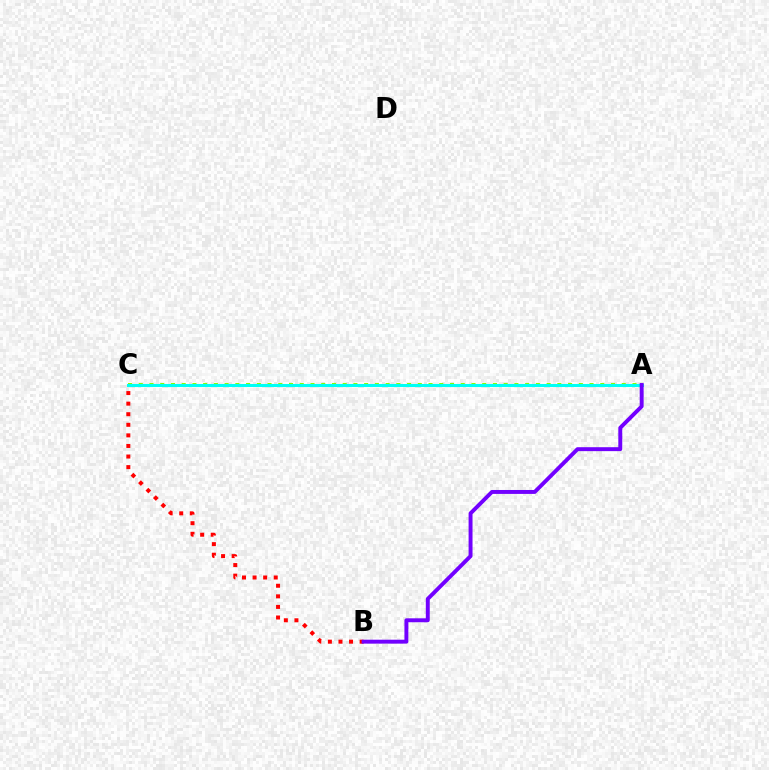{('A', 'C'): [{'color': '#84ff00', 'line_style': 'dotted', 'thickness': 2.92}, {'color': '#00fff6', 'line_style': 'solid', 'thickness': 2.2}], ('B', 'C'): [{'color': '#ff0000', 'line_style': 'dotted', 'thickness': 2.87}], ('A', 'B'): [{'color': '#7200ff', 'line_style': 'solid', 'thickness': 2.83}]}